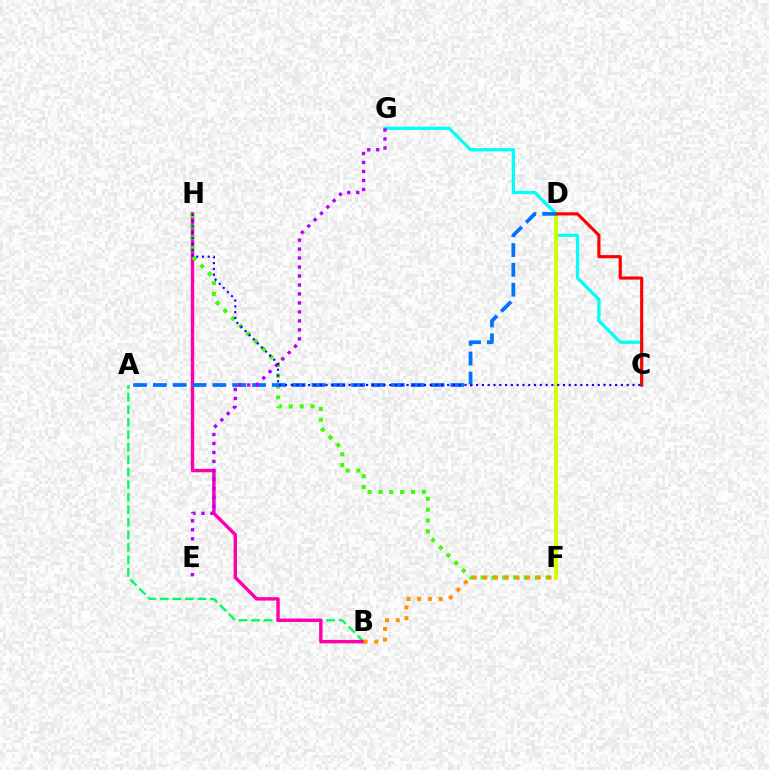{('A', 'B'): [{'color': '#00ff5c', 'line_style': 'dashed', 'thickness': 1.7}], ('B', 'H'): [{'color': '#ff00ac', 'line_style': 'solid', 'thickness': 2.47}], ('C', 'G'): [{'color': '#00fff6', 'line_style': 'solid', 'thickness': 2.34}], ('D', 'F'): [{'color': '#d1ff00', 'line_style': 'solid', 'thickness': 2.82}], ('F', 'H'): [{'color': '#3dff00', 'line_style': 'dotted', 'thickness': 2.95}], ('C', 'D'): [{'color': '#ff0000', 'line_style': 'solid', 'thickness': 2.24}], ('A', 'D'): [{'color': '#0074ff', 'line_style': 'dashed', 'thickness': 2.69}], ('E', 'G'): [{'color': '#b900ff', 'line_style': 'dotted', 'thickness': 2.44}], ('B', 'F'): [{'color': '#ff9400', 'line_style': 'dotted', 'thickness': 2.91}], ('C', 'H'): [{'color': '#2500ff', 'line_style': 'dotted', 'thickness': 1.57}]}